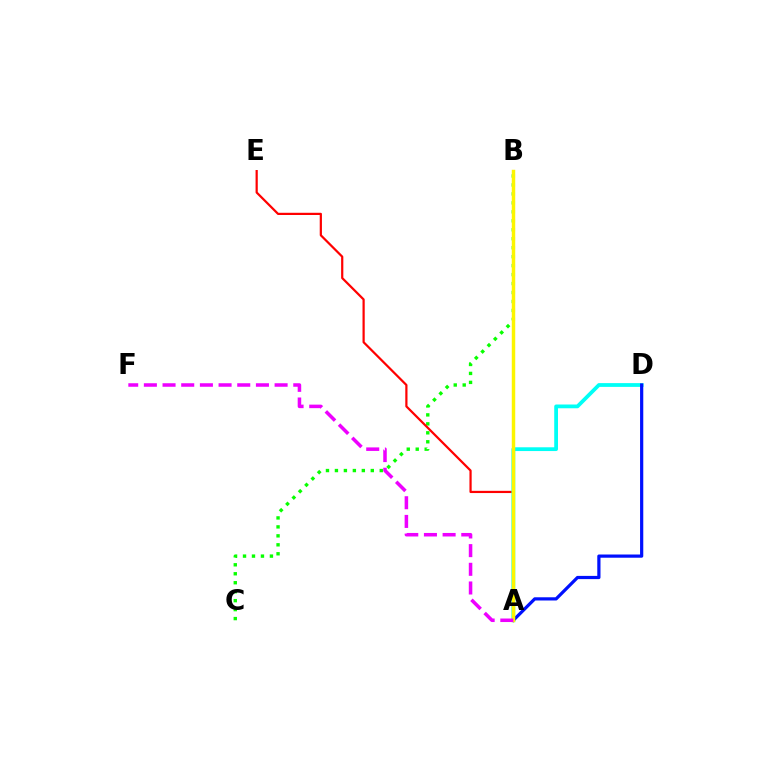{('B', 'C'): [{'color': '#08ff00', 'line_style': 'dotted', 'thickness': 2.44}], ('A', 'E'): [{'color': '#ff0000', 'line_style': 'solid', 'thickness': 1.59}], ('A', 'D'): [{'color': '#00fff6', 'line_style': 'solid', 'thickness': 2.71}, {'color': '#0010ff', 'line_style': 'solid', 'thickness': 2.31}], ('A', 'B'): [{'color': '#fcf500', 'line_style': 'solid', 'thickness': 2.49}], ('A', 'F'): [{'color': '#ee00ff', 'line_style': 'dashed', 'thickness': 2.54}]}